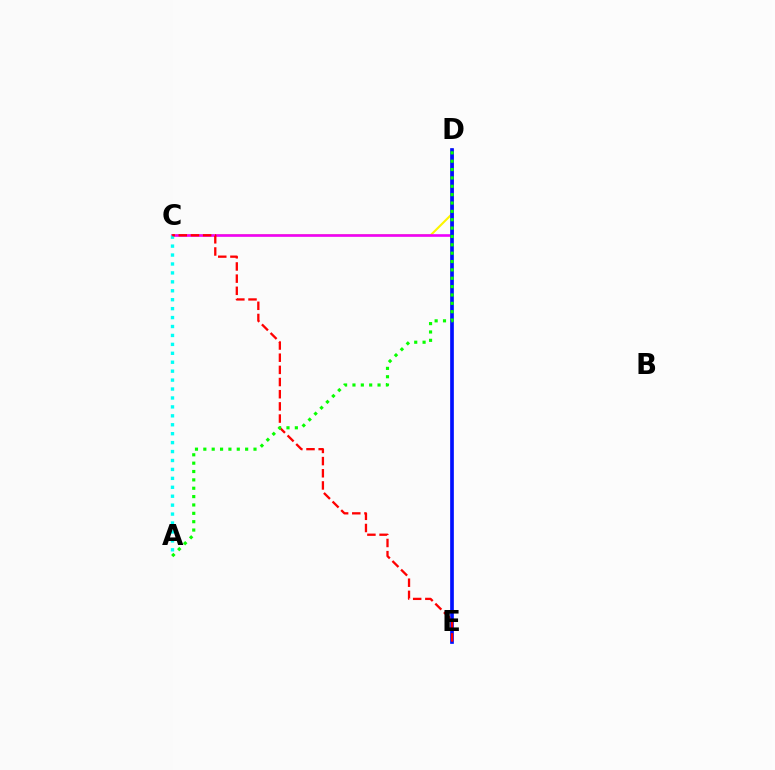{('C', 'D'): [{'color': '#fcf500', 'line_style': 'solid', 'thickness': 1.52}, {'color': '#ee00ff', 'line_style': 'solid', 'thickness': 1.9}], ('A', 'C'): [{'color': '#00fff6', 'line_style': 'dotted', 'thickness': 2.43}], ('D', 'E'): [{'color': '#0010ff', 'line_style': 'solid', 'thickness': 2.65}], ('C', 'E'): [{'color': '#ff0000', 'line_style': 'dashed', 'thickness': 1.65}], ('A', 'D'): [{'color': '#08ff00', 'line_style': 'dotted', 'thickness': 2.27}]}